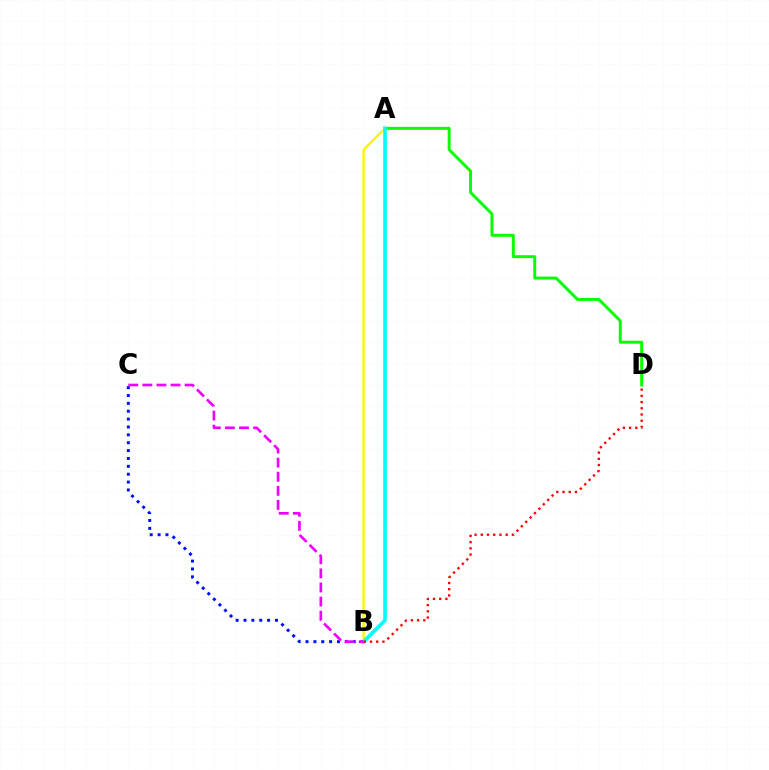{('A', 'D'): [{'color': '#08ff00', 'line_style': 'solid', 'thickness': 2.13}], ('A', 'B'): [{'color': '#fcf500', 'line_style': 'solid', 'thickness': 1.72}, {'color': '#00fff6', 'line_style': 'solid', 'thickness': 2.58}], ('B', 'C'): [{'color': '#0010ff', 'line_style': 'dotted', 'thickness': 2.14}, {'color': '#ee00ff', 'line_style': 'dashed', 'thickness': 1.92}], ('B', 'D'): [{'color': '#ff0000', 'line_style': 'dotted', 'thickness': 1.69}]}